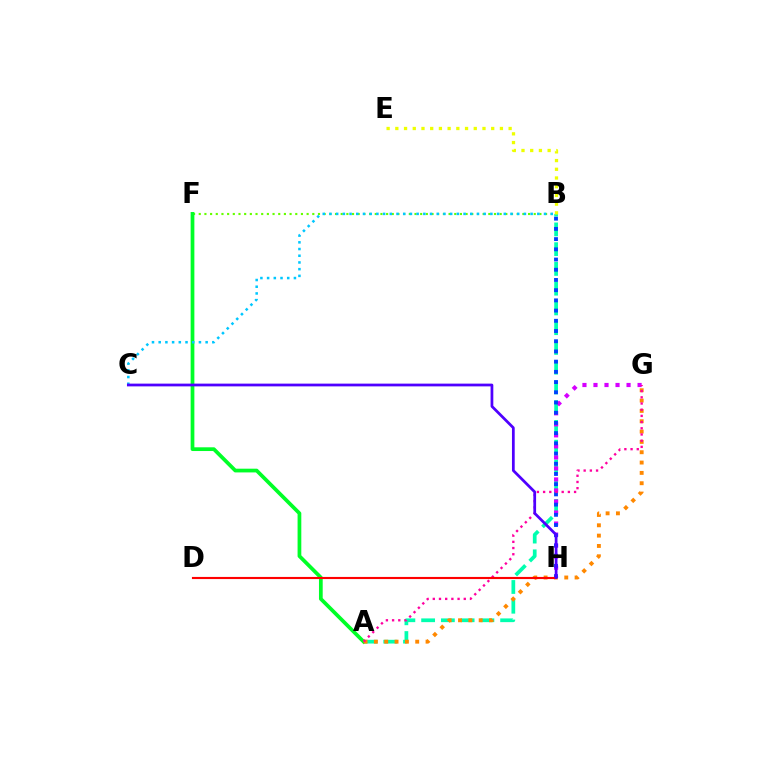{('B', 'F'): [{'color': '#66ff00', 'line_style': 'dotted', 'thickness': 1.54}], ('A', 'B'): [{'color': '#00ffaf', 'line_style': 'dashed', 'thickness': 2.68}], ('A', 'F'): [{'color': '#00ff27', 'line_style': 'solid', 'thickness': 2.69}], ('A', 'G'): [{'color': '#ff8800', 'line_style': 'dotted', 'thickness': 2.81}, {'color': '#ff00a0', 'line_style': 'dotted', 'thickness': 1.68}], ('G', 'H'): [{'color': '#d600ff', 'line_style': 'dotted', 'thickness': 3.0}], ('B', 'C'): [{'color': '#00c7ff', 'line_style': 'dotted', 'thickness': 1.82}], ('B', 'H'): [{'color': '#003fff', 'line_style': 'dotted', 'thickness': 2.77}], ('B', 'E'): [{'color': '#eeff00', 'line_style': 'dotted', 'thickness': 2.37}], ('D', 'H'): [{'color': '#ff0000', 'line_style': 'solid', 'thickness': 1.54}], ('C', 'H'): [{'color': '#4f00ff', 'line_style': 'solid', 'thickness': 1.98}]}